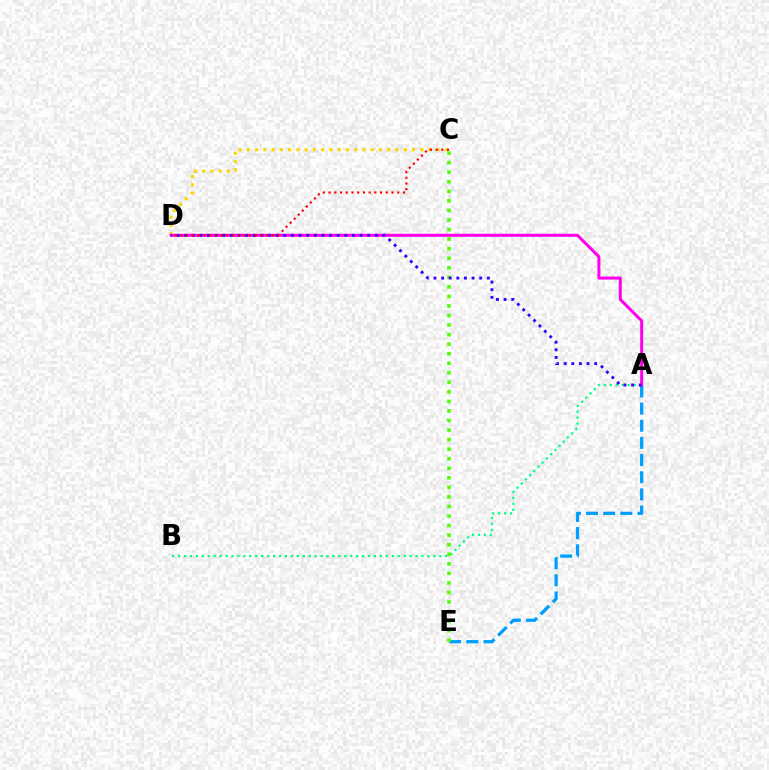{('A', 'E'): [{'color': '#009eff', 'line_style': 'dashed', 'thickness': 2.33}], ('C', 'D'): [{'color': '#ffd500', 'line_style': 'dotted', 'thickness': 2.24}, {'color': '#ff0000', 'line_style': 'dotted', 'thickness': 1.55}], ('A', 'B'): [{'color': '#00ff86', 'line_style': 'dotted', 'thickness': 1.61}], ('A', 'D'): [{'color': '#ff00ed', 'line_style': 'solid', 'thickness': 2.15}, {'color': '#3700ff', 'line_style': 'dotted', 'thickness': 2.07}], ('C', 'E'): [{'color': '#4fff00', 'line_style': 'dotted', 'thickness': 2.59}]}